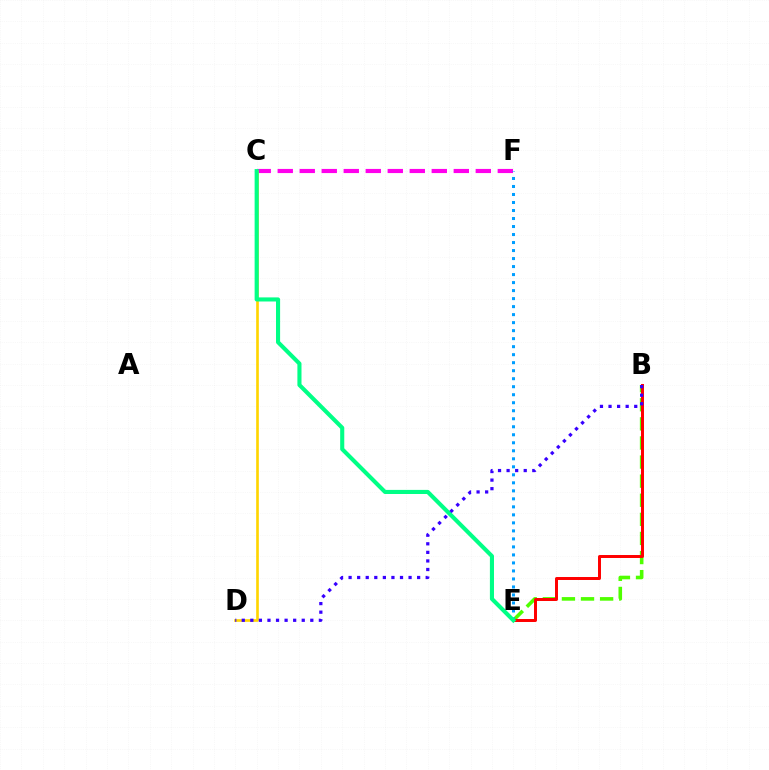{('C', 'F'): [{'color': '#ff00ed', 'line_style': 'dashed', 'thickness': 2.99}], ('C', 'D'): [{'color': '#ffd500', 'line_style': 'solid', 'thickness': 1.91}], ('B', 'E'): [{'color': '#4fff00', 'line_style': 'dashed', 'thickness': 2.59}, {'color': '#ff0000', 'line_style': 'solid', 'thickness': 2.14}], ('E', 'F'): [{'color': '#009eff', 'line_style': 'dotted', 'thickness': 2.18}], ('C', 'E'): [{'color': '#00ff86', 'line_style': 'solid', 'thickness': 2.95}], ('B', 'D'): [{'color': '#3700ff', 'line_style': 'dotted', 'thickness': 2.33}]}